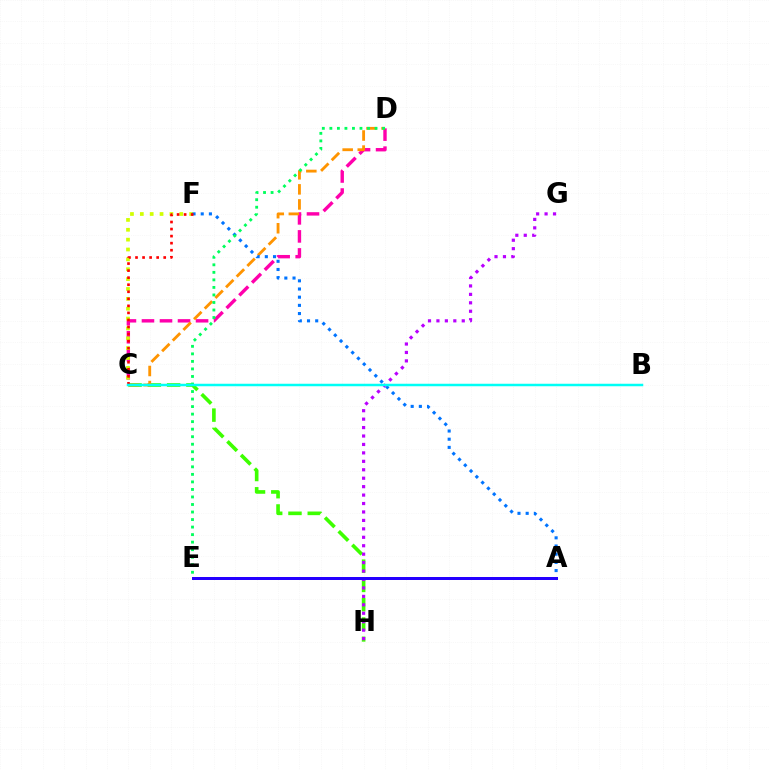{('C', 'D'): [{'color': '#ff00ac', 'line_style': 'dashed', 'thickness': 2.45}, {'color': '#ff9400', 'line_style': 'dashed', 'thickness': 2.05}], ('C', 'F'): [{'color': '#d1ff00', 'line_style': 'dotted', 'thickness': 2.68}, {'color': '#ff0000', 'line_style': 'dotted', 'thickness': 1.91}], ('C', 'H'): [{'color': '#3dff00', 'line_style': 'dashed', 'thickness': 2.62}], ('A', 'F'): [{'color': '#0074ff', 'line_style': 'dotted', 'thickness': 2.22}], ('G', 'H'): [{'color': '#b900ff', 'line_style': 'dotted', 'thickness': 2.29}], ('D', 'E'): [{'color': '#00ff5c', 'line_style': 'dotted', 'thickness': 2.05}], ('A', 'E'): [{'color': '#2500ff', 'line_style': 'solid', 'thickness': 2.16}], ('B', 'C'): [{'color': '#00fff6', 'line_style': 'solid', 'thickness': 1.79}]}